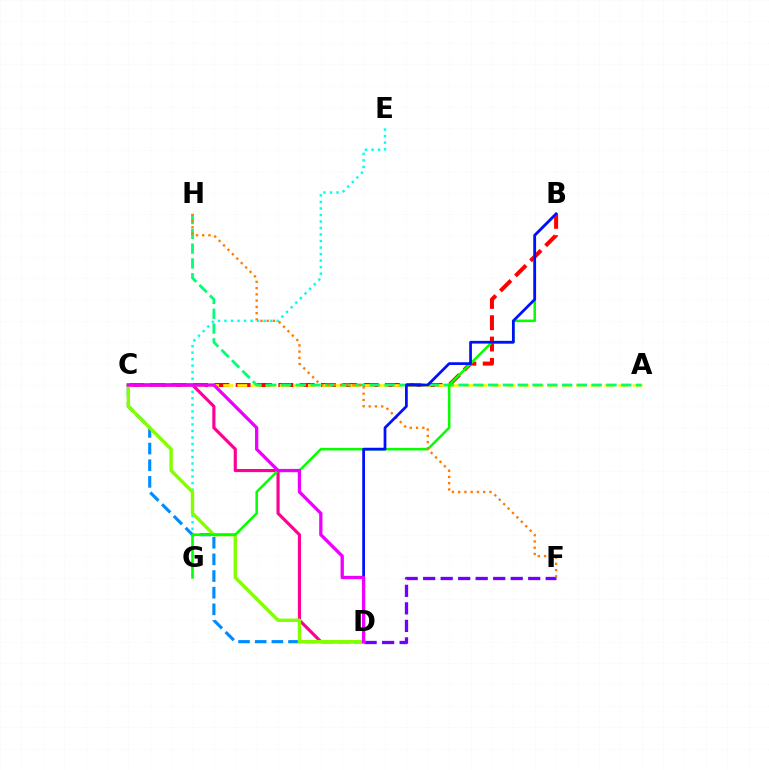{('B', 'C'): [{'color': '#ff0000', 'line_style': 'dashed', 'thickness': 2.9}], ('A', 'C'): [{'color': '#fcf500', 'line_style': 'dashed', 'thickness': 1.92}], ('C', 'D'): [{'color': '#ff0094', 'line_style': 'solid', 'thickness': 2.27}, {'color': '#008cff', 'line_style': 'dashed', 'thickness': 2.26}, {'color': '#84ff00', 'line_style': 'solid', 'thickness': 2.44}, {'color': '#ee00ff', 'line_style': 'solid', 'thickness': 2.37}], ('E', 'G'): [{'color': '#00fff6', 'line_style': 'dotted', 'thickness': 1.77}], ('A', 'H'): [{'color': '#00ff74', 'line_style': 'dashed', 'thickness': 2.01}], ('D', 'F'): [{'color': '#7200ff', 'line_style': 'dashed', 'thickness': 2.38}], ('B', 'G'): [{'color': '#08ff00', 'line_style': 'solid', 'thickness': 1.83}], ('F', 'H'): [{'color': '#ff7c00', 'line_style': 'dotted', 'thickness': 1.7}], ('B', 'D'): [{'color': '#0010ff', 'line_style': 'solid', 'thickness': 1.98}]}